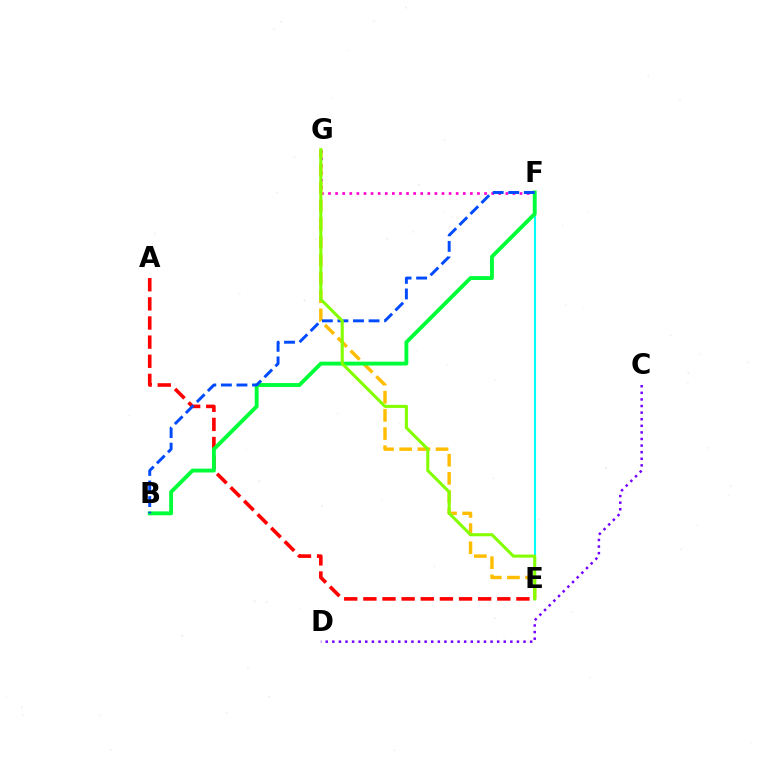{('C', 'D'): [{'color': '#7200ff', 'line_style': 'dotted', 'thickness': 1.79}], ('F', 'G'): [{'color': '#ff00cf', 'line_style': 'dotted', 'thickness': 1.93}], ('E', 'G'): [{'color': '#ffbd00', 'line_style': 'dashed', 'thickness': 2.47}, {'color': '#84ff00', 'line_style': 'solid', 'thickness': 2.22}], ('E', 'F'): [{'color': '#00fff6', 'line_style': 'solid', 'thickness': 1.51}], ('A', 'E'): [{'color': '#ff0000', 'line_style': 'dashed', 'thickness': 2.6}], ('B', 'F'): [{'color': '#00ff39', 'line_style': 'solid', 'thickness': 2.79}, {'color': '#004bff', 'line_style': 'dashed', 'thickness': 2.11}]}